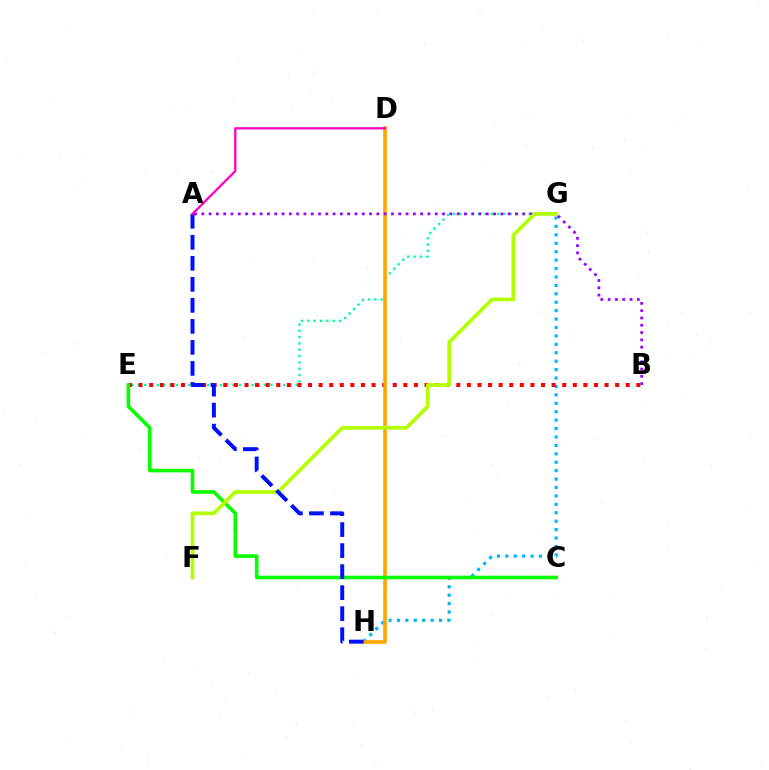{('E', 'G'): [{'color': '#00ff9d', 'line_style': 'dotted', 'thickness': 1.72}], ('G', 'H'): [{'color': '#00b5ff', 'line_style': 'dotted', 'thickness': 2.29}], ('B', 'E'): [{'color': '#ff0000', 'line_style': 'dotted', 'thickness': 2.88}], ('D', 'H'): [{'color': '#ffa500', 'line_style': 'solid', 'thickness': 2.63}], ('A', 'B'): [{'color': '#9b00ff', 'line_style': 'dotted', 'thickness': 1.98}], ('C', 'E'): [{'color': '#08ff00', 'line_style': 'solid', 'thickness': 2.59}], ('F', 'G'): [{'color': '#b3ff00', 'line_style': 'solid', 'thickness': 2.66}], ('A', 'H'): [{'color': '#0010ff', 'line_style': 'dashed', 'thickness': 2.86}], ('A', 'D'): [{'color': '#ff00bd', 'line_style': 'solid', 'thickness': 1.65}]}